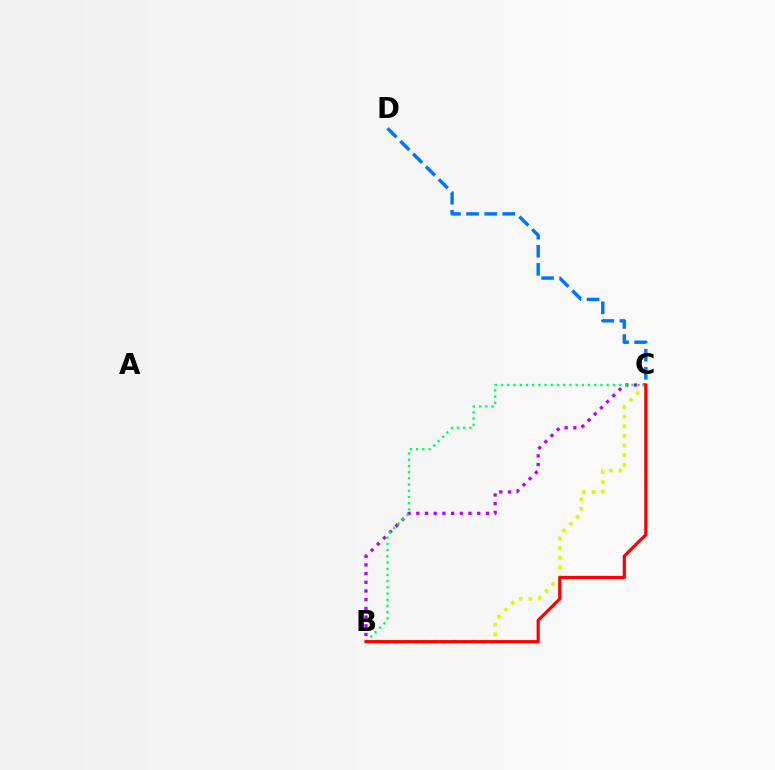{('B', 'C'): [{'color': '#b900ff', 'line_style': 'dotted', 'thickness': 2.36}, {'color': '#d1ff00', 'line_style': 'dotted', 'thickness': 2.63}, {'color': '#00ff5c', 'line_style': 'dotted', 'thickness': 1.69}, {'color': '#ff0000', 'line_style': 'solid', 'thickness': 2.29}], ('C', 'D'): [{'color': '#0074ff', 'line_style': 'dashed', 'thickness': 2.46}]}